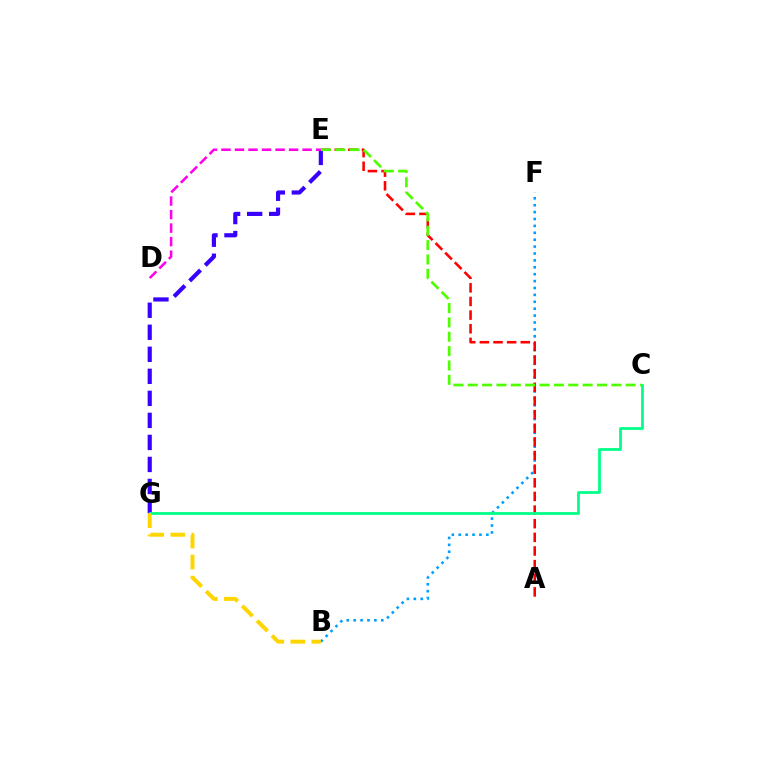{('B', 'F'): [{'color': '#009eff', 'line_style': 'dotted', 'thickness': 1.87}], ('A', 'E'): [{'color': '#ff0000', 'line_style': 'dashed', 'thickness': 1.85}], ('E', 'G'): [{'color': '#3700ff', 'line_style': 'dashed', 'thickness': 2.99}], ('C', 'G'): [{'color': '#00ff86', 'line_style': 'solid', 'thickness': 1.99}], ('C', 'E'): [{'color': '#4fff00', 'line_style': 'dashed', 'thickness': 1.95}], ('B', 'G'): [{'color': '#ffd500', 'line_style': 'dashed', 'thickness': 2.86}], ('D', 'E'): [{'color': '#ff00ed', 'line_style': 'dashed', 'thickness': 1.84}]}